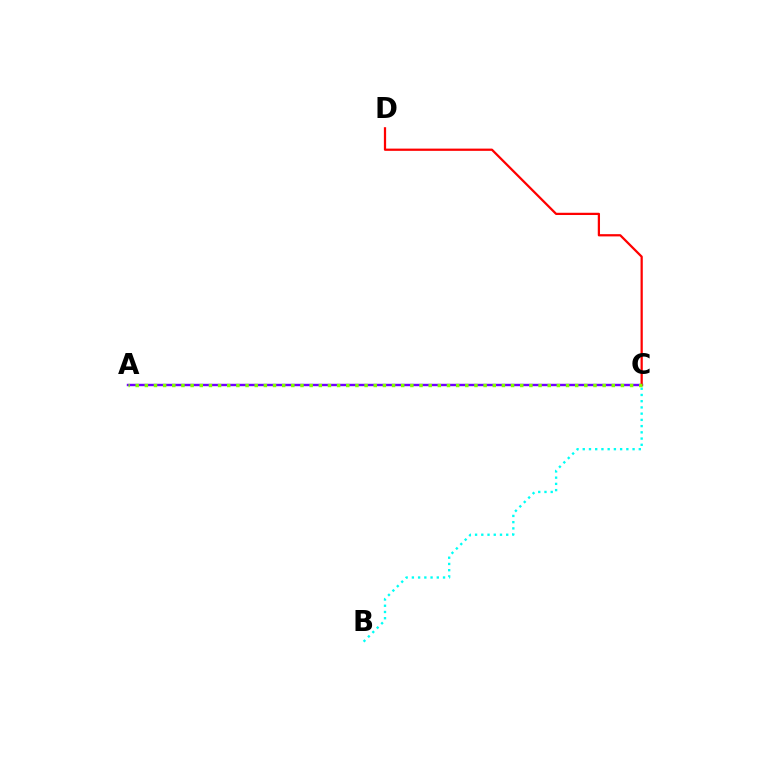{('B', 'C'): [{'color': '#00fff6', 'line_style': 'dotted', 'thickness': 1.69}], ('A', 'C'): [{'color': '#7200ff', 'line_style': 'solid', 'thickness': 1.75}, {'color': '#84ff00', 'line_style': 'dotted', 'thickness': 2.49}], ('C', 'D'): [{'color': '#ff0000', 'line_style': 'solid', 'thickness': 1.62}]}